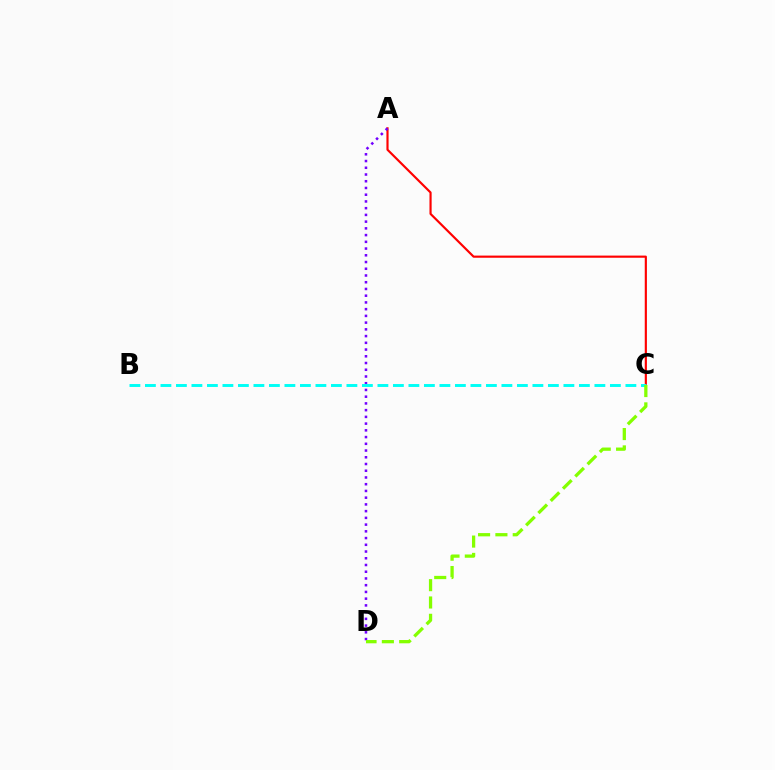{('A', 'C'): [{'color': '#ff0000', 'line_style': 'solid', 'thickness': 1.56}], ('A', 'D'): [{'color': '#7200ff', 'line_style': 'dotted', 'thickness': 1.83}], ('B', 'C'): [{'color': '#00fff6', 'line_style': 'dashed', 'thickness': 2.11}], ('C', 'D'): [{'color': '#84ff00', 'line_style': 'dashed', 'thickness': 2.35}]}